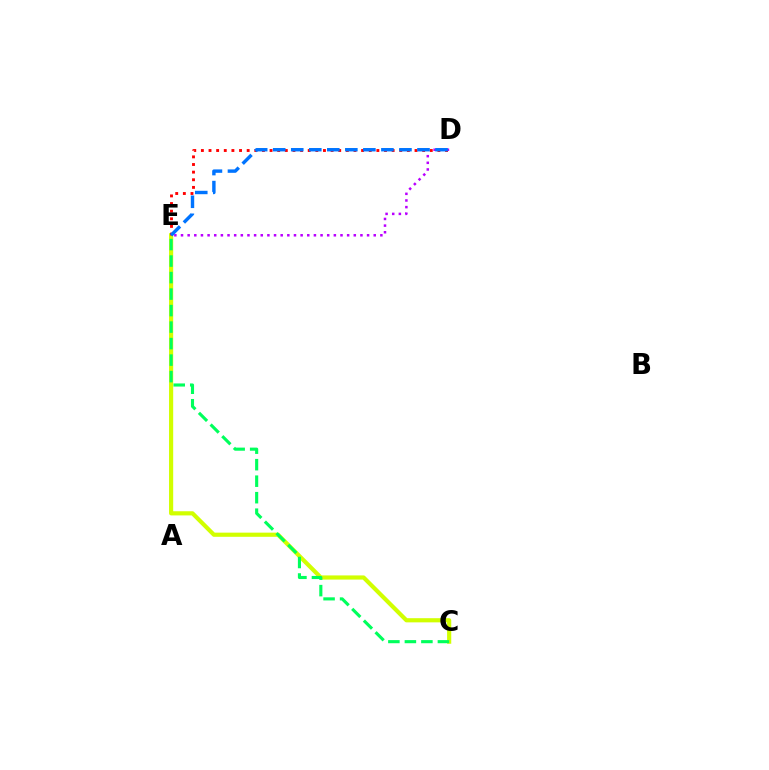{('C', 'E'): [{'color': '#d1ff00', 'line_style': 'solid', 'thickness': 3.0}, {'color': '#00ff5c', 'line_style': 'dashed', 'thickness': 2.24}], ('D', 'E'): [{'color': '#ff0000', 'line_style': 'dotted', 'thickness': 2.07}, {'color': '#b900ff', 'line_style': 'dotted', 'thickness': 1.81}, {'color': '#0074ff', 'line_style': 'dashed', 'thickness': 2.45}]}